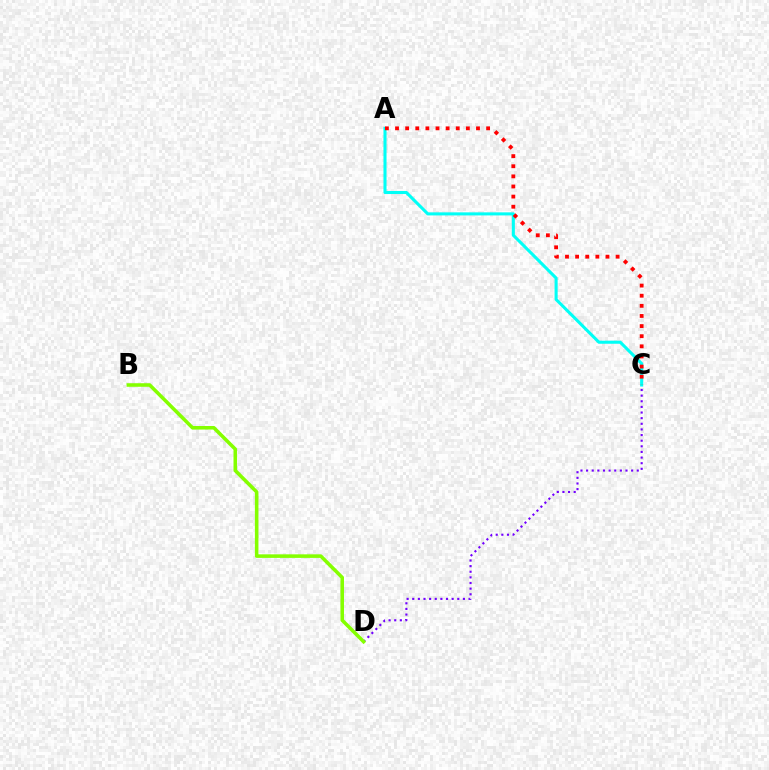{('C', 'D'): [{'color': '#7200ff', 'line_style': 'dotted', 'thickness': 1.53}], ('A', 'C'): [{'color': '#00fff6', 'line_style': 'solid', 'thickness': 2.21}, {'color': '#ff0000', 'line_style': 'dotted', 'thickness': 2.75}], ('B', 'D'): [{'color': '#84ff00', 'line_style': 'solid', 'thickness': 2.56}]}